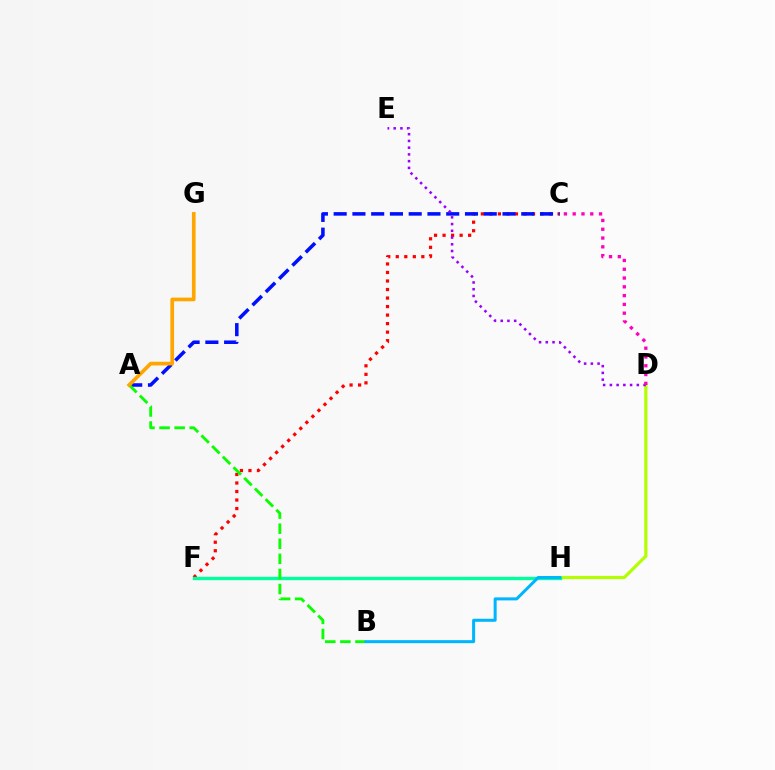{('C', 'F'): [{'color': '#ff0000', 'line_style': 'dotted', 'thickness': 2.32}], ('A', 'C'): [{'color': '#0010ff', 'line_style': 'dashed', 'thickness': 2.55}], ('D', 'H'): [{'color': '#b3ff00', 'line_style': 'solid', 'thickness': 2.3}], ('F', 'H'): [{'color': '#00ff9d', 'line_style': 'solid', 'thickness': 2.42}], ('A', 'B'): [{'color': '#08ff00', 'line_style': 'dashed', 'thickness': 2.05}], ('D', 'E'): [{'color': '#9b00ff', 'line_style': 'dotted', 'thickness': 1.83}], ('A', 'G'): [{'color': '#ffa500', 'line_style': 'solid', 'thickness': 2.66}], ('C', 'D'): [{'color': '#ff00bd', 'line_style': 'dotted', 'thickness': 2.39}], ('B', 'H'): [{'color': '#00b5ff', 'line_style': 'solid', 'thickness': 2.18}]}